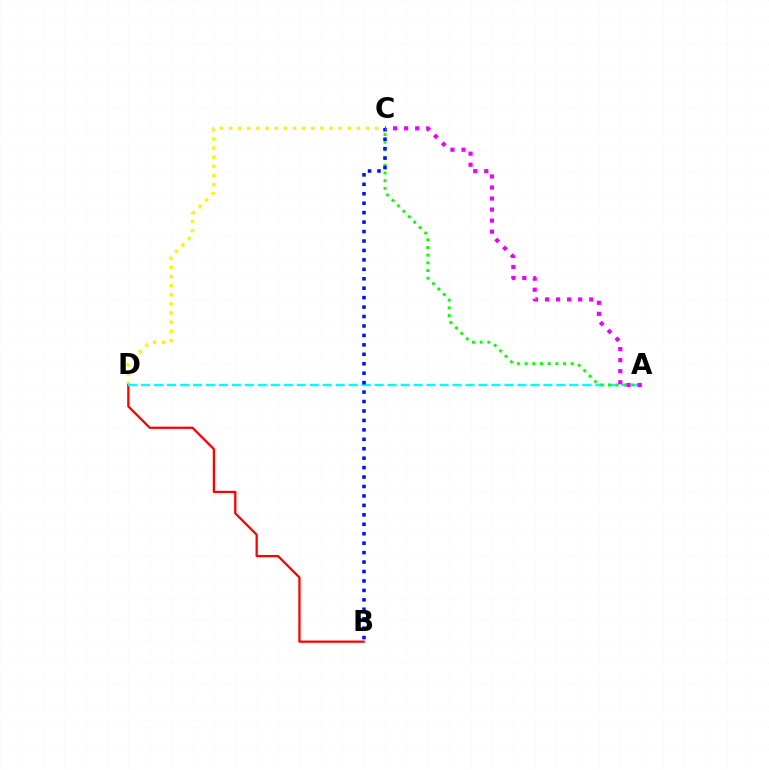{('C', 'D'): [{'color': '#fcf500', 'line_style': 'dotted', 'thickness': 2.48}], ('B', 'D'): [{'color': '#ff0000', 'line_style': 'solid', 'thickness': 1.64}], ('A', 'D'): [{'color': '#00fff6', 'line_style': 'dashed', 'thickness': 1.76}], ('A', 'C'): [{'color': '#08ff00', 'line_style': 'dotted', 'thickness': 2.09}, {'color': '#ee00ff', 'line_style': 'dotted', 'thickness': 3.0}], ('B', 'C'): [{'color': '#0010ff', 'line_style': 'dotted', 'thickness': 2.57}]}